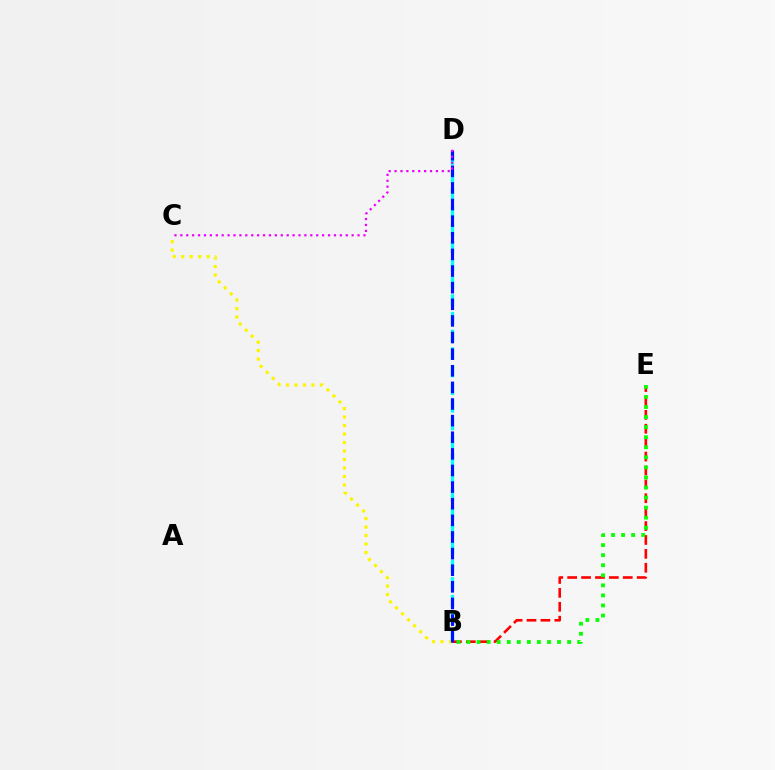{('B', 'C'): [{'color': '#fcf500', 'line_style': 'dotted', 'thickness': 2.31}], ('B', 'D'): [{'color': '#00fff6', 'line_style': 'dashed', 'thickness': 2.4}, {'color': '#0010ff', 'line_style': 'dashed', 'thickness': 2.26}], ('B', 'E'): [{'color': '#ff0000', 'line_style': 'dashed', 'thickness': 1.89}, {'color': '#08ff00', 'line_style': 'dotted', 'thickness': 2.73}], ('C', 'D'): [{'color': '#ee00ff', 'line_style': 'dotted', 'thickness': 1.6}]}